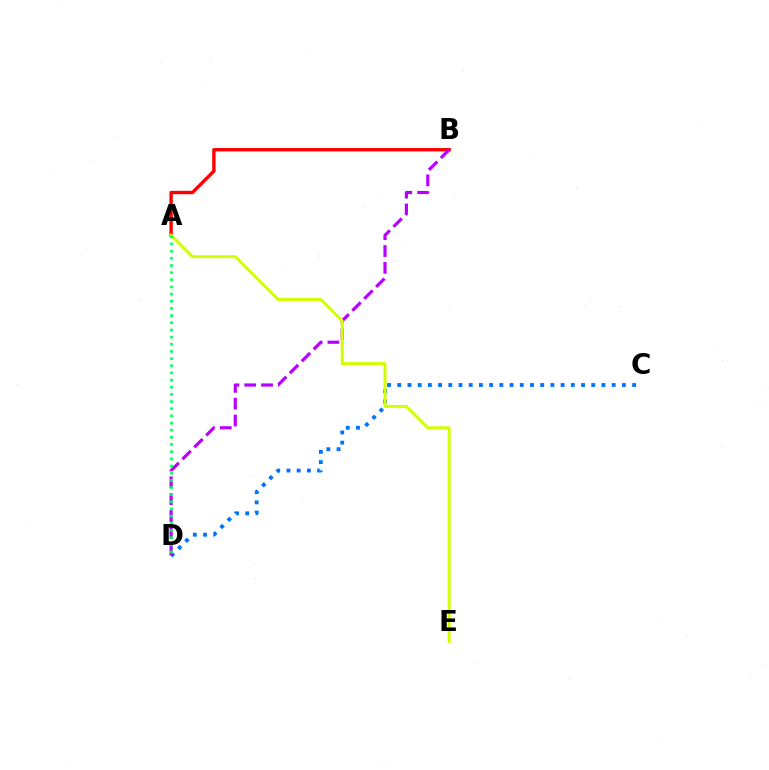{('A', 'B'): [{'color': '#ff0000', 'line_style': 'solid', 'thickness': 2.44}], ('C', 'D'): [{'color': '#0074ff', 'line_style': 'dotted', 'thickness': 2.77}], ('B', 'D'): [{'color': '#b900ff', 'line_style': 'dashed', 'thickness': 2.28}], ('A', 'E'): [{'color': '#d1ff00', 'line_style': 'solid', 'thickness': 2.15}], ('A', 'D'): [{'color': '#00ff5c', 'line_style': 'dotted', 'thickness': 1.95}]}